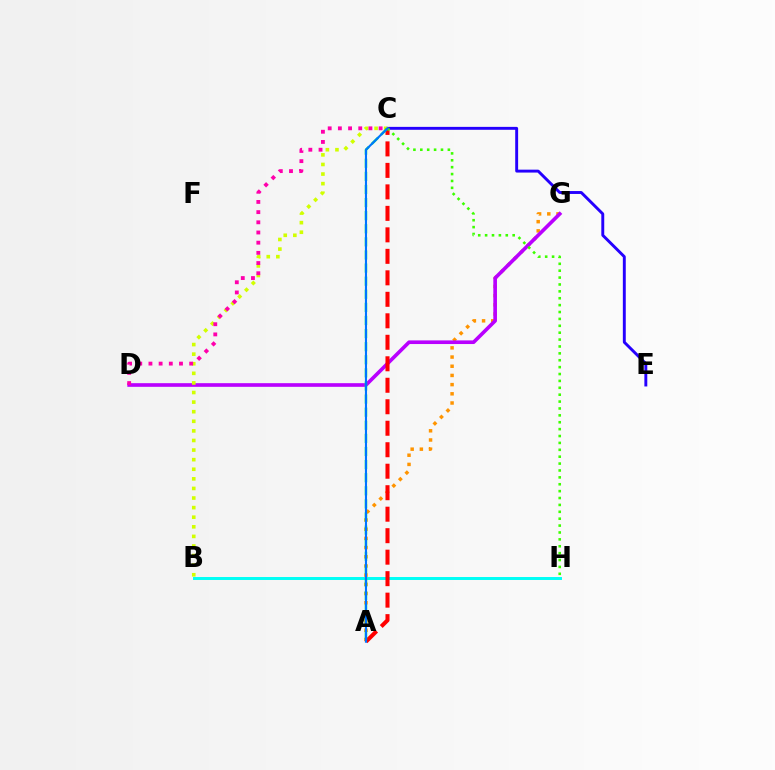{('A', 'G'): [{'color': '#ff9400', 'line_style': 'dotted', 'thickness': 2.5}], ('C', 'E'): [{'color': '#2500ff', 'line_style': 'solid', 'thickness': 2.1}], ('D', 'G'): [{'color': '#b900ff', 'line_style': 'solid', 'thickness': 2.62}], ('B', 'H'): [{'color': '#00fff6', 'line_style': 'solid', 'thickness': 2.13}], ('B', 'C'): [{'color': '#d1ff00', 'line_style': 'dotted', 'thickness': 2.61}], ('A', 'C'): [{'color': '#ff0000', 'line_style': 'dashed', 'thickness': 2.92}, {'color': '#00ff5c', 'line_style': 'dashed', 'thickness': 1.78}, {'color': '#0074ff', 'line_style': 'solid', 'thickness': 1.52}], ('C', 'D'): [{'color': '#ff00ac', 'line_style': 'dotted', 'thickness': 2.77}], ('C', 'H'): [{'color': '#3dff00', 'line_style': 'dotted', 'thickness': 1.87}]}